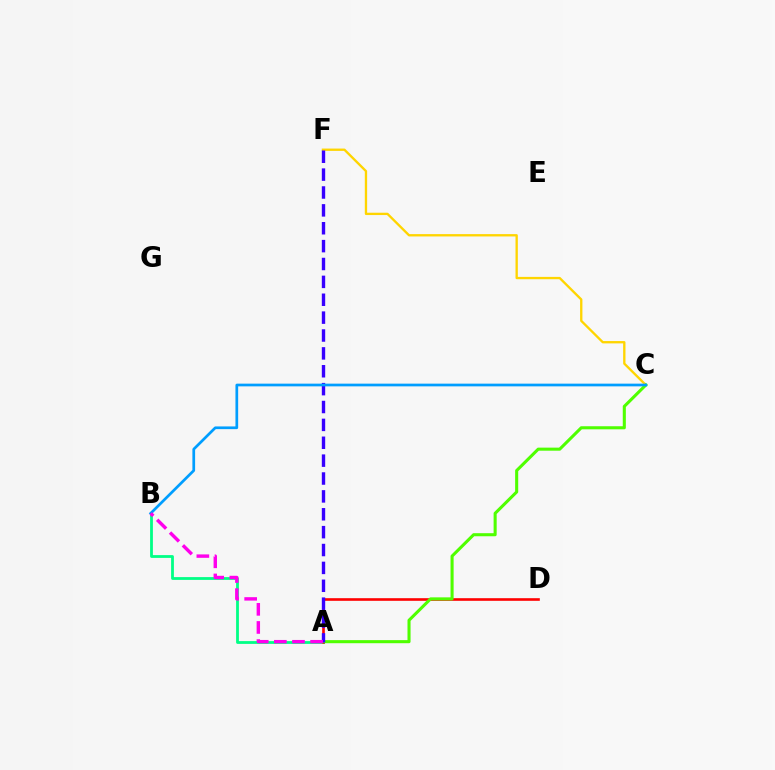{('A', 'B'): [{'color': '#00ff86', 'line_style': 'solid', 'thickness': 2.01}, {'color': '#ff00ed', 'line_style': 'dashed', 'thickness': 2.46}], ('A', 'D'): [{'color': '#ff0000', 'line_style': 'solid', 'thickness': 1.89}], ('C', 'F'): [{'color': '#ffd500', 'line_style': 'solid', 'thickness': 1.68}], ('A', 'C'): [{'color': '#4fff00', 'line_style': 'solid', 'thickness': 2.21}], ('A', 'F'): [{'color': '#3700ff', 'line_style': 'dashed', 'thickness': 2.43}], ('B', 'C'): [{'color': '#009eff', 'line_style': 'solid', 'thickness': 1.95}]}